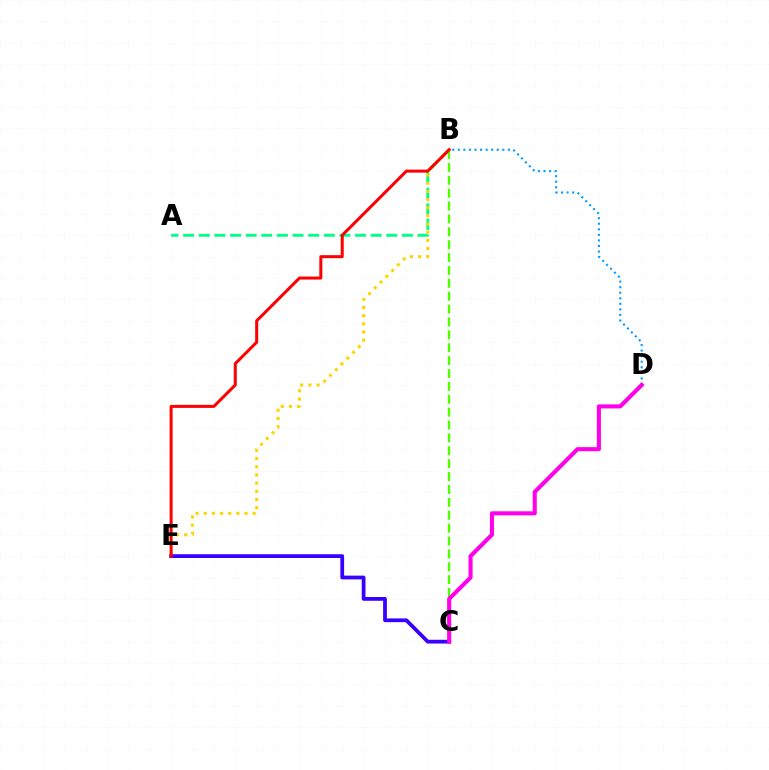{('B', 'C'): [{'color': '#4fff00', 'line_style': 'dashed', 'thickness': 1.75}], ('A', 'B'): [{'color': '#00ff86', 'line_style': 'dashed', 'thickness': 2.12}], ('B', 'D'): [{'color': '#009eff', 'line_style': 'dotted', 'thickness': 1.51}], ('C', 'E'): [{'color': '#3700ff', 'line_style': 'solid', 'thickness': 2.71}], ('B', 'E'): [{'color': '#ffd500', 'line_style': 'dotted', 'thickness': 2.22}, {'color': '#ff0000', 'line_style': 'solid', 'thickness': 2.17}], ('C', 'D'): [{'color': '#ff00ed', 'line_style': 'solid', 'thickness': 2.93}]}